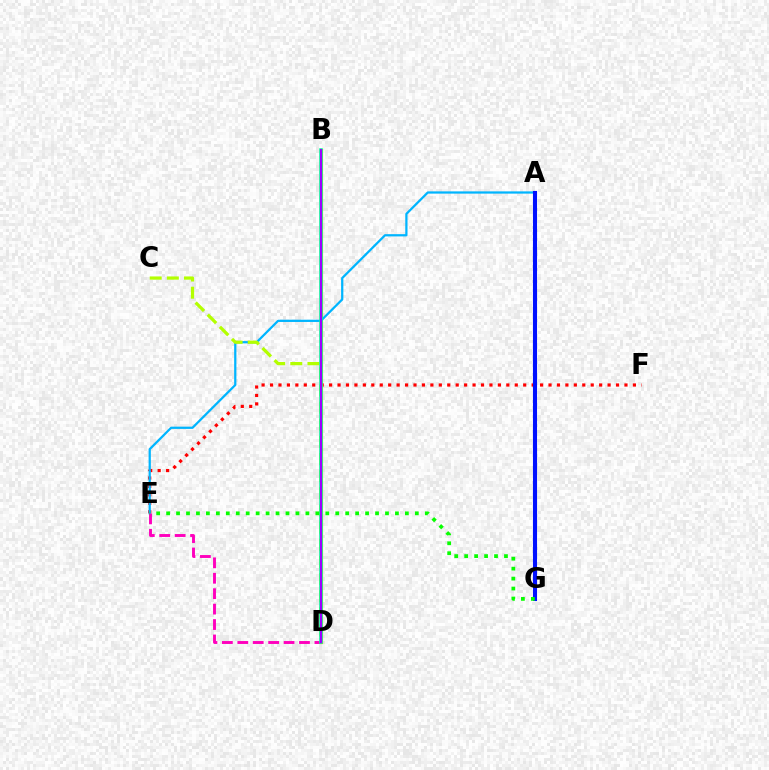{('B', 'D'): [{'color': '#ffa500', 'line_style': 'solid', 'thickness': 2.29}, {'color': '#00ff9d', 'line_style': 'solid', 'thickness': 2.54}, {'color': '#9b00ff', 'line_style': 'solid', 'thickness': 1.51}], ('E', 'F'): [{'color': '#ff0000', 'line_style': 'dotted', 'thickness': 2.29}], ('A', 'E'): [{'color': '#00b5ff', 'line_style': 'solid', 'thickness': 1.62}], ('A', 'G'): [{'color': '#0010ff', 'line_style': 'solid', 'thickness': 2.94}], ('D', 'E'): [{'color': '#ff00bd', 'line_style': 'dashed', 'thickness': 2.1}], ('C', 'D'): [{'color': '#b3ff00', 'line_style': 'dashed', 'thickness': 2.33}], ('E', 'G'): [{'color': '#08ff00', 'line_style': 'dotted', 'thickness': 2.7}]}